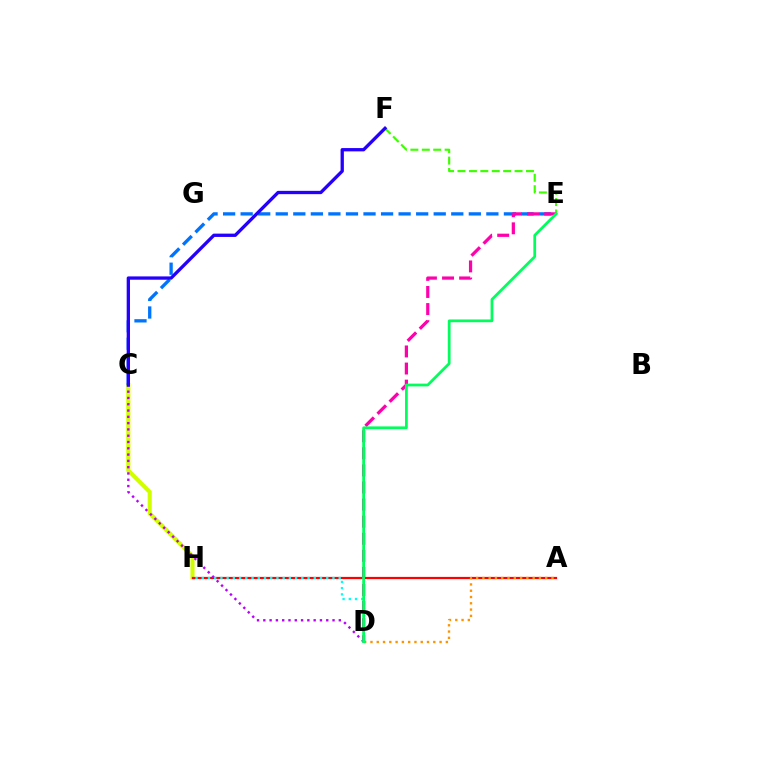{('C', 'H'): [{'color': '#d1ff00', 'line_style': 'solid', 'thickness': 2.96}], ('E', 'F'): [{'color': '#3dff00', 'line_style': 'dashed', 'thickness': 1.55}], ('A', 'H'): [{'color': '#ff0000', 'line_style': 'solid', 'thickness': 1.6}], ('C', 'E'): [{'color': '#0074ff', 'line_style': 'dashed', 'thickness': 2.38}], ('A', 'D'): [{'color': '#ff9400', 'line_style': 'dotted', 'thickness': 1.71}], ('D', 'E'): [{'color': '#ff00ac', 'line_style': 'dashed', 'thickness': 2.32}, {'color': '#00ff5c', 'line_style': 'solid', 'thickness': 1.98}], ('C', 'D'): [{'color': '#b900ff', 'line_style': 'dotted', 'thickness': 1.71}], ('C', 'F'): [{'color': '#2500ff', 'line_style': 'solid', 'thickness': 2.38}], ('D', 'H'): [{'color': '#00fff6', 'line_style': 'dotted', 'thickness': 1.69}]}